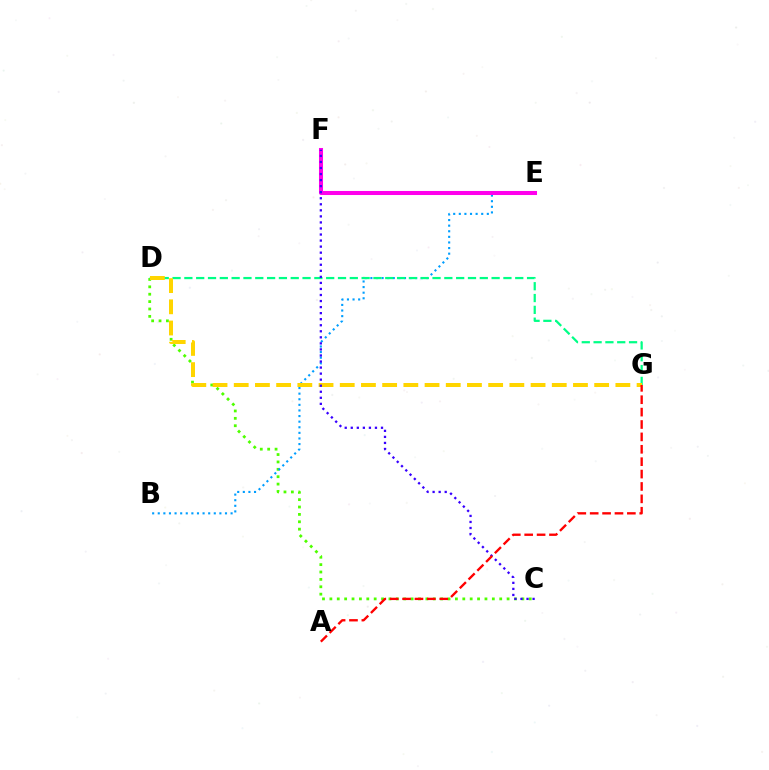{('C', 'D'): [{'color': '#4fff00', 'line_style': 'dotted', 'thickness': 2.01}], ('B', 'E'): [{'color': '#009eff', 'line_style': 'dotted', 'thickness': 1.52}], ('D', 'G'): [{'color': '#00ff86', 'line_style': 'dashed', 'thickness': 1.61}, {'color': '#ffd500', 'line_style': 'dashed', 'thickness': 2.88}], ('E', 'F'): [{'color': '#ff00ed', 'line_style': 'solid', 'thickness': 2.91}], ('C', 'F'): [{'color': '#3700ff', 'line_style': 'dotted', 'thickness': 1.64}], ('A', 'G'): [{'color': '#ff0000', 'line_style': 'dashed', 'thickness': 1.68}]}